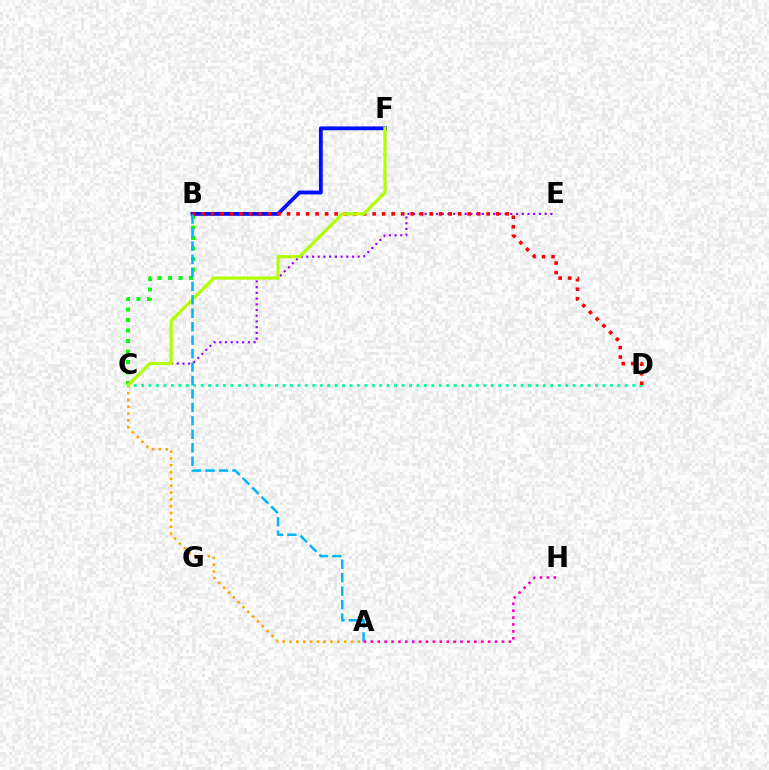{('C', 'E'): [{'color': '#9b00ff', 'line_style': 'dotted', 'thickness': 1.55}], ('B', 'C'): [{'color': '#08ff00', 'line_style': 'dotted', 'thickness': 2.85}], ('A', 'C'): [{'color': '#ffa500', 'line_style': 'dotted', 'thickness': 1.85}], ('C', 'D'): [{'color': '#00ff9d', 'line_style': 'dotted', 'thickness': 2.02}], ('B', 'F'): [{'color': '#0010ff', 'line_style': 'solid', 'thickness': 2.76}], ('B', 'D'): [{'color': '#ff0000', 'line_style': 'dotted', 'thickness': 2.58}], ('C', 'F'): [{'color': '#b3ff00', 'line_style': 'solid', 'thickness': 2.32}], ('A', 'B'): [{'color': '#00b5ff', 'line_style': 'dashed', 'thickness': 1.83}], ('A', 'H'): [{'color': '#ff00bd', 'line_style': 'dotted', 'thickness': 1.87}]}